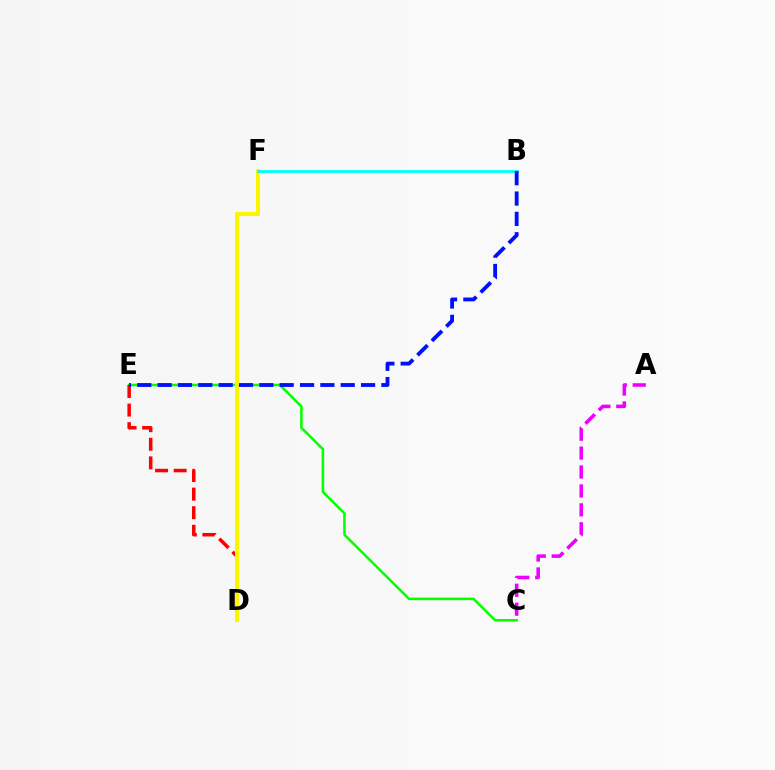{('C', 'E'): [{'color': '#08ff00', 'line_style': 'solid', 'thickness': 1.84}], ('D', 'E'): [{'color': '#ff0000', 'line_style': 'dashed', 'thickness': 2.52}], ('A', 'C'): [{'color': '#ee00ff', 'line_style': 'dashed', 'thickness': 2.57}], ('D', 'F'): [{'color': '#fcf500', 'line_style': 'solid', 'thickness': 2.92}], ('B', 'F'): [{'color': '#00fff6', 'line_style': 'solid', 'thickness': 2.02}], ('B', 'E'): [{'color': '#0010ff', 'line_style': 'dashed', 'thickness': 2.76}]}